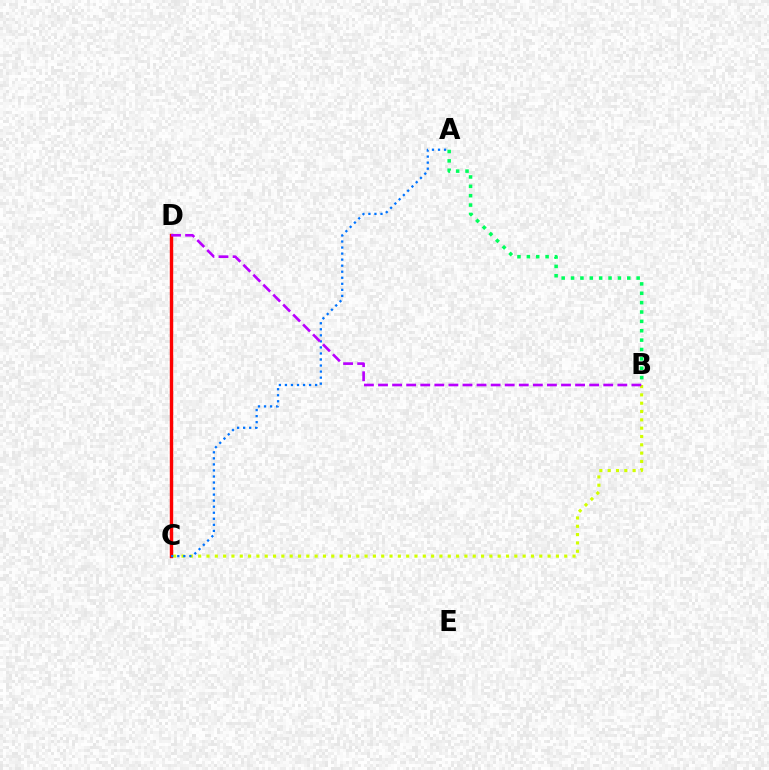{('C', 'D'): [{'color': '#ff0000', 'line_style': 'solid', 'thickness': 2.45}], ('B', 'C'): [{'color': '#d1ff00', 'line_style': 'dotted', 'thickness': 2.26}], ('A', 'C'): [{'color': '#0074ff', 'line_style': 'dotted', 'thickness': 1.64}], ('A', 'B'): [{'color': '#00ff5c', 'line_style': 'dotted', 'thickness': 2.55}], ('B', 'D'): [{'color': '#b900ff', 'line_style': 'dashed', 'thickness': 1.91}]}